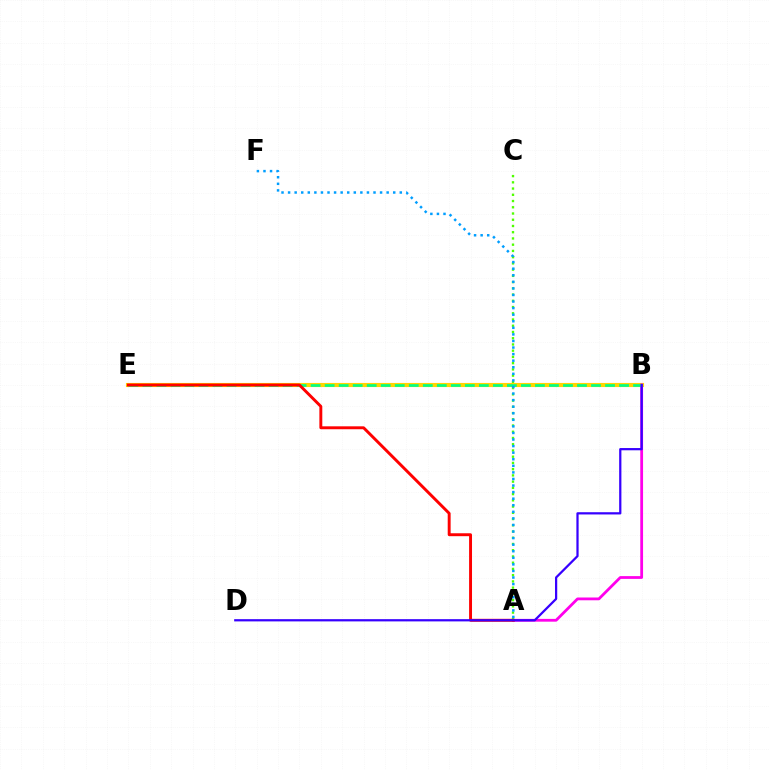{('B', 'E'): [{'color': '#ffd500', 'line_style': 'solid', 'thickness': 2.97}, {'color': '#00ff86', 'line_style': 'dashed', 'thickness': 1.9}], ('A', 'B'): [{'color': '#ff00ed', 'line_style': 'solid', 'thickness': 2.01}], ('A', 'C'): [{'color': '#4fff00', 'line_style': 'dotted', 'thickness': 1.69}], ('A', 'E'): [{'color': '#ff0000', 'line_style': 'solid', 'thickness': 2.1}], ('B', 'D'): [{'color': '#3700ff', 'line_style': 'solid', 'thickness': 1.61}], ('A', 'F'): [{'color': '#009eff', 'line_style': 'dotted', 'thickness': 1.79}]}